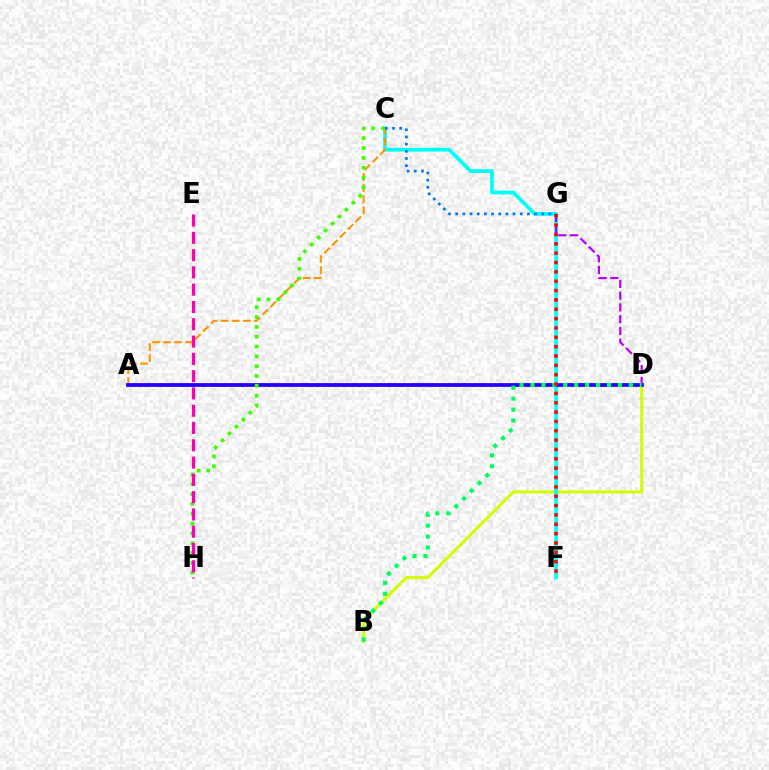{('B', 'D'): [{'color': '#d1ff00', 'line_style': 'solid', 'thickness': 2.17}, {'color': '#00ff5c', 'line_style': 'dotted', 'thickness': 2.97}], ('C', 'F'): [{'color': '#00fff6', 'line_style': 'solid', 'thickness': 2.68}], ('D', 'G'): [{'color': '#b900ff', 'line_style': 'dashed', 'thickness': 1.6}], ('A', 'C'): [{'color': '#ff9400', 'line_style': 'dashed', 'thickness': 1.51}], ('A', 'D'): [{'color': '#2500ff', 'line_style': 'solid', 'thickness': 2.72}], ('C', 'H'): [{'color': '#3dff00', 'line_style': 'dotted', 'thickness': 2.67}], ('C', 'G'): [{'color': '#0074ff', 'line_style': 'dotted', 'thickness': 1.95}], ('E', 'H'): [{'color': '#ff00ac', 'line_style': 'dashed', 'thickness': 2.35}], ('F', 'G'): [{'color': '#ff0000', 'line_style': 'dotted', 'thickness': 2.54}]}